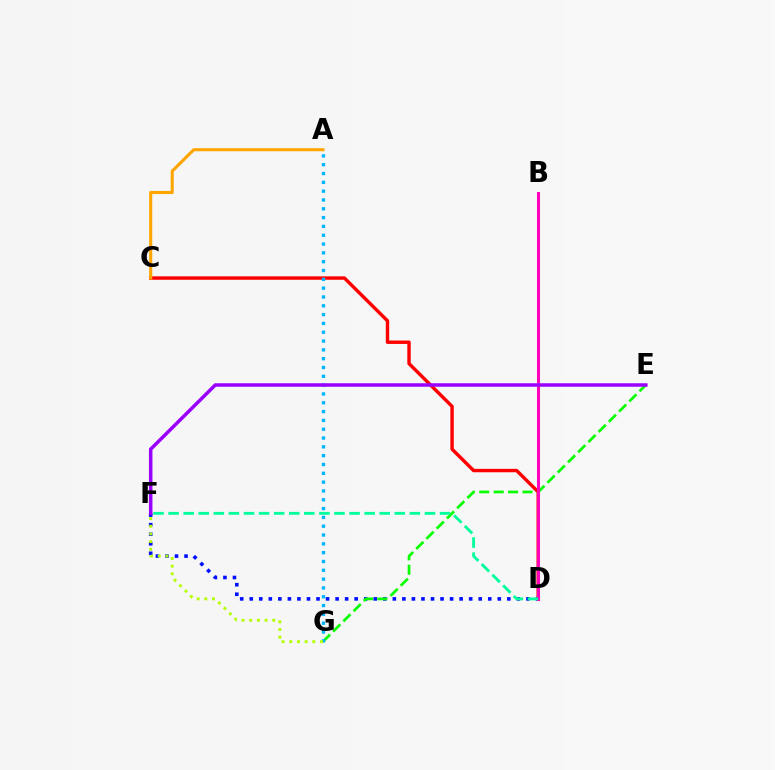{('C', 'D'): [{'color': '#ff0000', 'line_style': 'solid', 'thickness': 2.46}], ('D', 'F'): [{'color': '#0010ff', 'line_style': 'dotted', 'thickness': 2.59}, {'color': '#00ff9d', 'line_style': 'dashed', 'thickness': 2.05}], ('E', 'G'): [{'color': '#08ff00', 'line_style': 'dashed', 'thickness': 1.96}], ('A', 'G'): [{'color': '#00b5ff', 'line_style': 'dotted', 'thickness': 2.4}], ('B', 'D'): [{'color': '#ff00bd', 'line_style': 'solid', 'thickness': 2.19}], ('A', 'C'): [{'color': '#ffa500', 'line_style': 'solid', 'thickness': 2.23}], ('E', 'F'): [{'color': '#9b00ff', 'line_style': 'solid', 'thickness': 2.52}], ('F', 'G'): [{'color': '#b3ff00', 'line_style': 'dotted', 'thickness': 2.09}]}